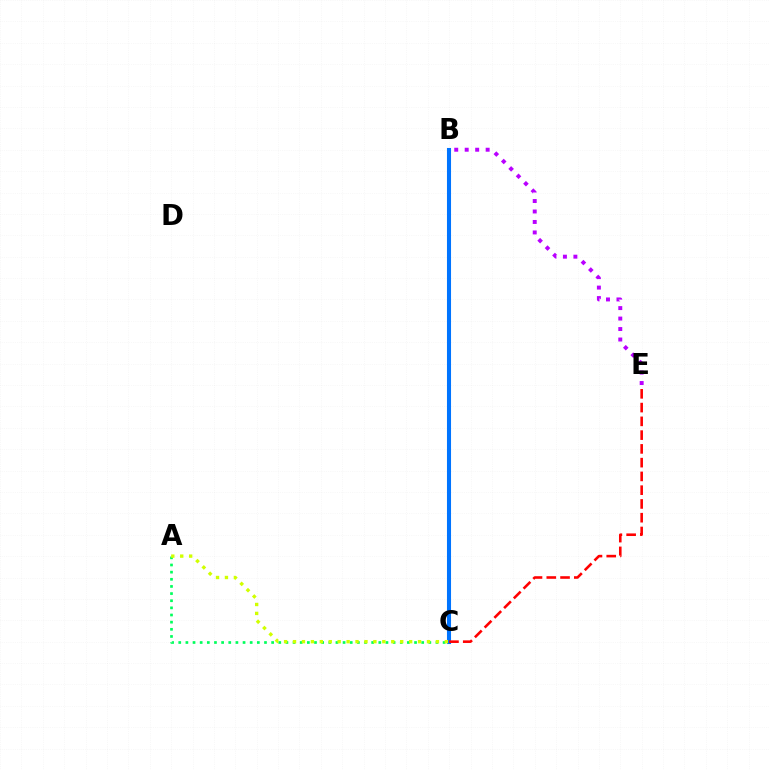{('B', 'C'): [{'color': '#0074ff', 'line_style': 'solid', 'thickness': 2.93}], ('A', 'C'): [{'color': '#00ff5c', 'line_style': 'dotted', 'thickness': 1.94}, {'color': '#d1ff00', 'line_style': 'dotted', 'thickness': 2.43}], ('C', 'E'): [{'color': '#ff0000', 'line_style': 'dashed', 'thickness': 1.87}], ('B', 'E'): [{'color': '#b900ff', 'line_style': 'dotted', 'thickness': 2.85}]}